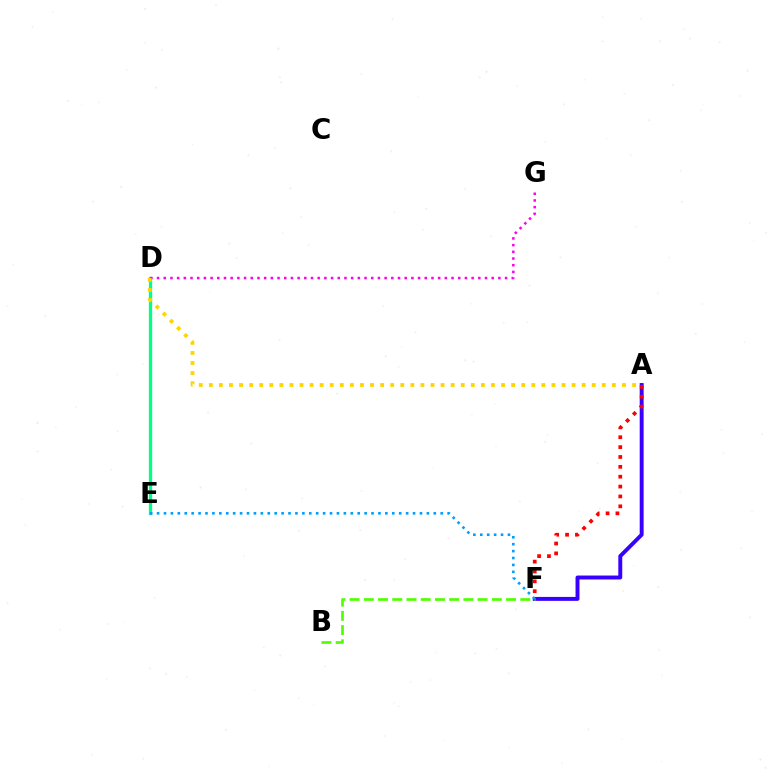{('D', 'E'): [{'color': '#00ff86', 'line_style': 'solid', 'thickness': 2.36}], ('D', 'G'): [{'color': '#ff00ed', 'line_style': 'dotted', 'thickness': 1.82}], ('A', 'F'): [{'color': '#3700ff', 'line_style': 'solid', 'thickness': 2.83}, {'color': '#ff0000', 'line_style': 'dotted', 'thickness': 2.68}], ('A', 'D'): [{'color': '#ffd500', 'line_style': 'dotted', 'thickness': 2.74}], ('B', 'F'): [{'color': '#4fff00', 'line_style': 'dashed', 'thickness': 1.93}], ('E', 'F'): [{'color': '#009eff', 'line_style': 'dotted', 'thickness': 1.88}]}